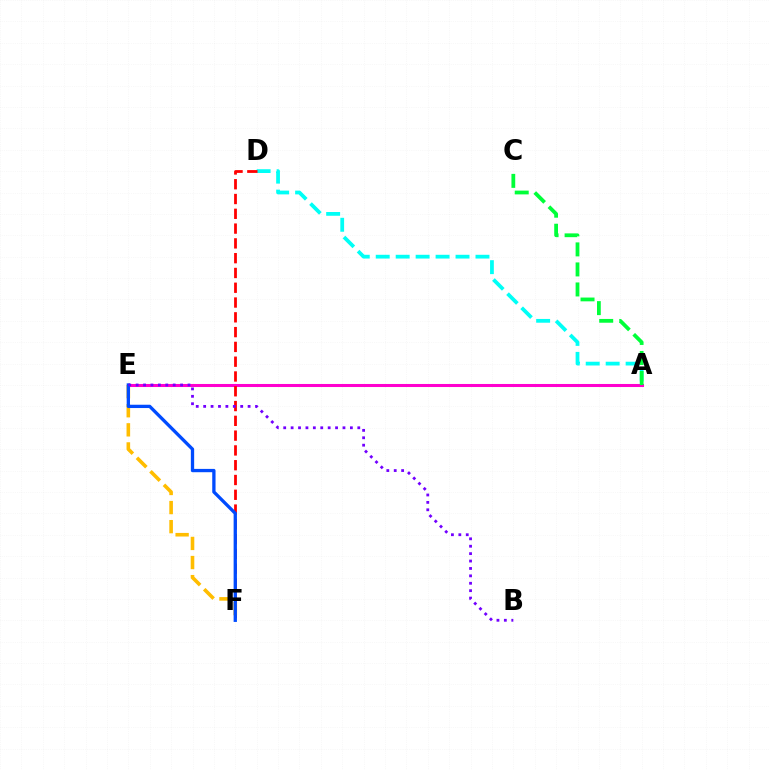{('A', 'E'): [{'color': '#84ff00', 'line_style': 'dotted', 'thickness': 2.16}, {'color': '#ff00cf', 'line_style': 'solid', 'thickness': 2.19}], ('A', 'D'): [{'color': '#00fff6', 'line_style': 'dashed', 'thickness': 2.71}], ('D', 'F'): [{'color': '#ff0000', 'line_style': 'dashed', 'thickness': 2.01}], ('E', 'F'): [{'color': '#ffbd00', 'line_style': 'dashed', 'thickness': 2.59}, {'color': '#004bff', 'line_style': 'solid', 'thickness': 2.38}], ('A', 'C'): [{'color': '#00ff39', 'line_style': 'dashed', 'thickness': 2.72}], ('B', 'E'): [{'color': '#7200ff', 'line_style': 'dotted', 'thickness': 2.01}]}